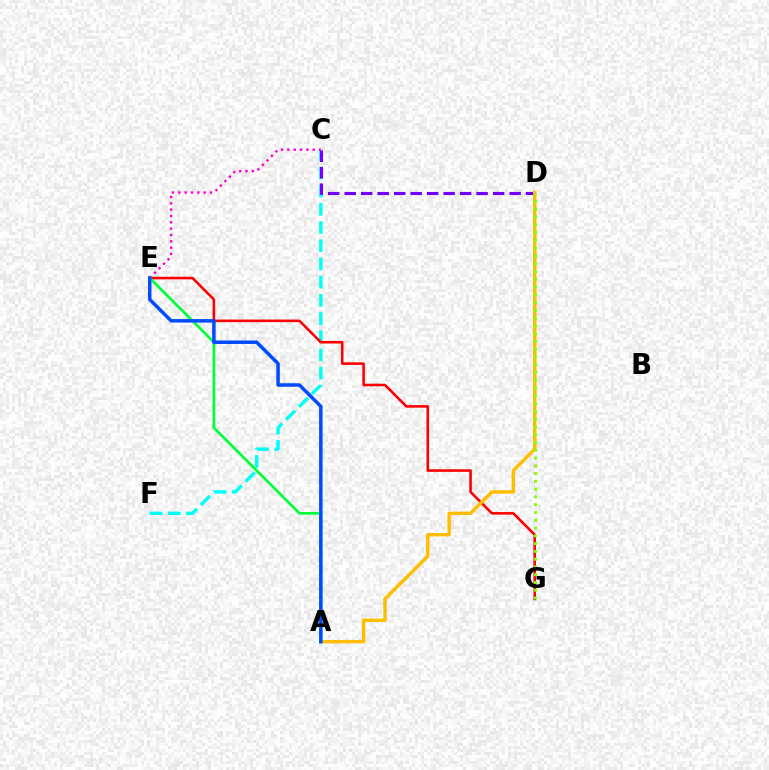{('C', 'F'): [{'color': '#00fff6', 'line_style': 'dashed', 'thickness': 2.47}], ('E', 'G'): [{'color': '#ff0000', 'line_style': 'solid', 'thickness': 1.85}], ('C', 'D'): [{'color': '#7200ff', 'line_style': 'dashed', 'thickness': 2.24}], ('A', 'D'): [{'color': '#ffbd00', 'line_style': 'solid', 'thickness': 2.44}], ('C', 'E'): [{'color': '#ff00cf', 'line_style': 'dotted', 'thickness': 1.72}], ('D', 'G'): [{'color': '#84ff00', 'line_style': 'dotted', 'thickness': 2.11}], ('A', 'E'): [{'color': '#00ff39', 'line_style': 'solid', 'thickness': 1.95}, {'color': '#004bff', 'line_style': 'solid', 'thickness': 2.51}]}